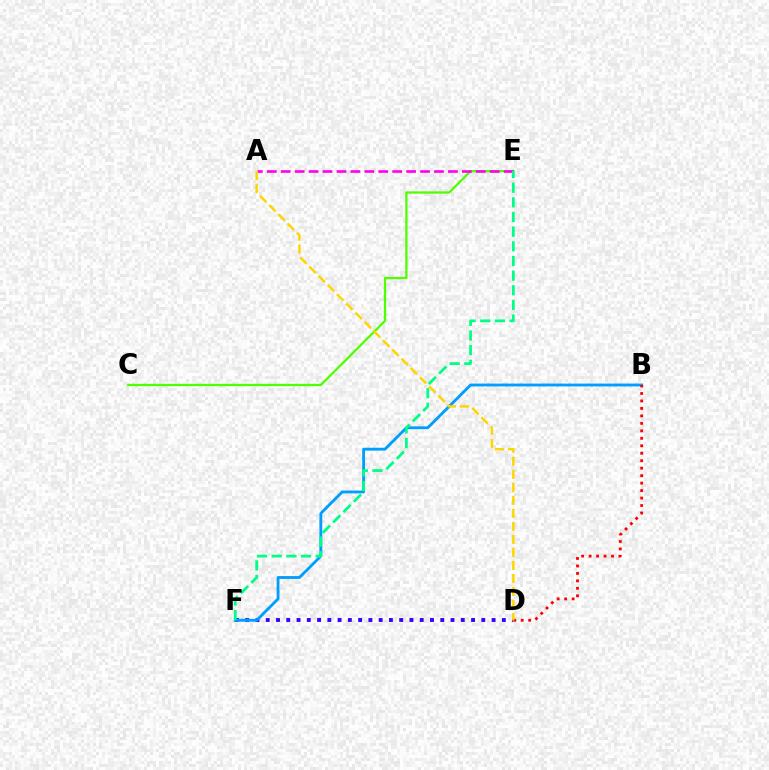{('C', 'E'): [{'color': '#4fff00', 'line_style': 'solid', 'thickness': 1.64}], ('A', 'E'): [{'color': '#ff00ed', 'line_style': 'dashed', 'thickness': 1.89}], ('D', 'F'): [{'color': '#3700ff', 'line_style': 'dotted', 'thickness': 2.79}], ('B', 'F'): [{'color': '#009eff', 'line_style': 'solid', 'thickness': 2.05}], ('B', 'D'): [{'color': '#ff0000', 'line_style': 'dotted', 'thickness': 2.03}], ('E', 'F'): [{'color': '#00ff86', 'line_style': 'dashed', 'thickness': 1.99}], ('A', 'D'): [{'color': '#ffd500', 'line_style': 'dashed', 'thickness': 1.77}]}